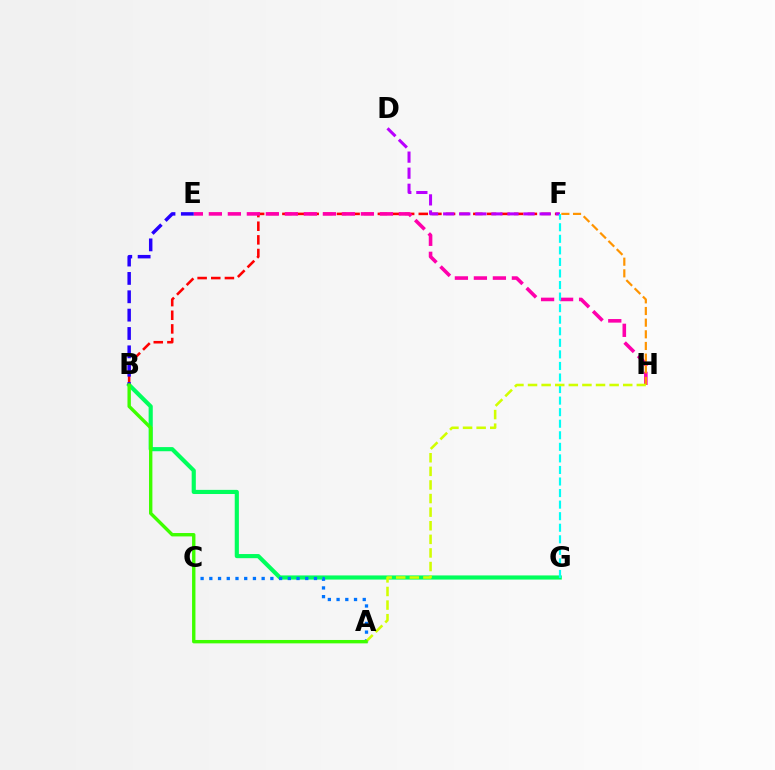{('B', 'F'): [{'color': '#ff0000', 'line_style': 'dashed', 'thickness': 1.85}], ('E', 'H'): [{'color': '#ff00ac', 'line_style': 'dashed', 'thickness': 2.58}], ('D', 'F'): [{'color': '#b900ff', 'line_style': 'dashed', 'thickness': 2.18}], ('B', 'G'): [{'color': '#00ff5c', 'line_style': 'solid', 'thickness': 2.98}], ('A', 'C'): [{'color': '#0074ff', 'line_style': 'dotted', 'thickness': 2.37}], ('F', 'G'): [{'color': '#00fff6', 'line_style': 'dashed', 'thickness': 1.57}], ('B', 'E'): [{'color': '#2500ff', 'line_style': 'dashed', 'thickness': 2.49}], ('F', 'H'): [{'color': '#ff9400', 'line_style': 'dashed', 'thickness': 1.58}], ('A', 'H'): [{'color': '#d1ff00', 'line_style': 'dashed', 'thickness': 1.85}], ('A', 'B'): [{'color': '#3dff00', 'line_style': 'solid', 'thickness': 2.44}]}